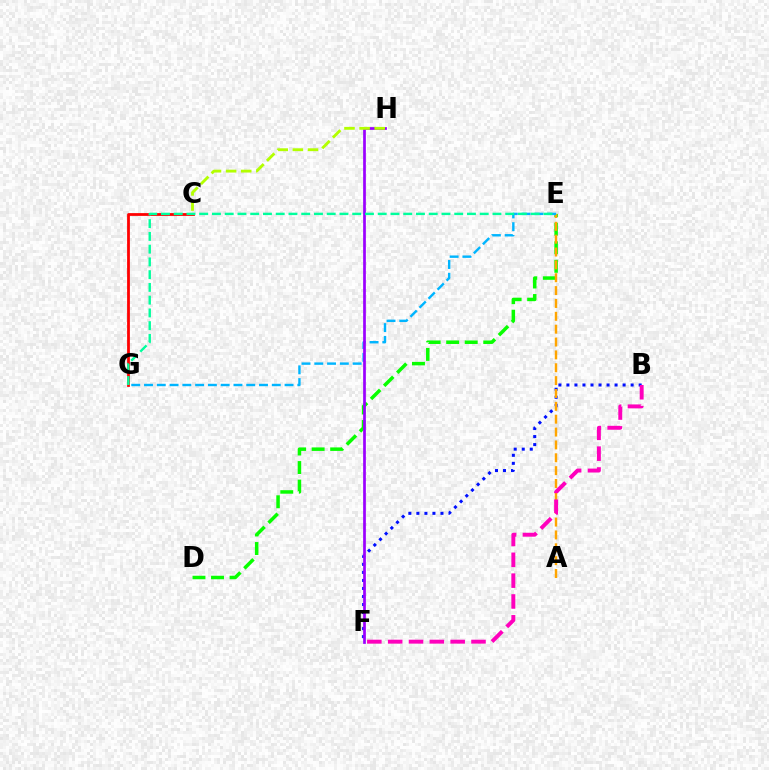{('B', 'F'): [{'color': '#0010ff', 'line_style': 'dotted', 'thickness': 2.18}, {'color': '#ff00bd', 'line_style': 'dashed', 'thickness': 2.83}], ('D', 'E'): [{'color': '#08ff00', 'line_style': 'dashed', 'thickness': 2.52}], ('C', 'G'): [{'color': '#ff0000', 'line_style': 'solid', 'thickness': 2.0}], ('A', 'E'): [{'color': '#ffa500', 'line_style': 'dashed', 'thickness': 1.75}], ('E', 'G'): [{'color': '#00b5ff', 'line_style': 'dashed', 'thickness': 1.74}, {'color': '#00ff9d', 'line_style': 'dashed', 'thickness': 1.73}], ('F', 'H'): [{'color': '#9b00ff', 'line_style': 'solid', 'thickness': 1.96}], ('C', 'H'): [{'color': '#b3ff00', 'line_style': 'dashed', 'thickness': 2.05}]}